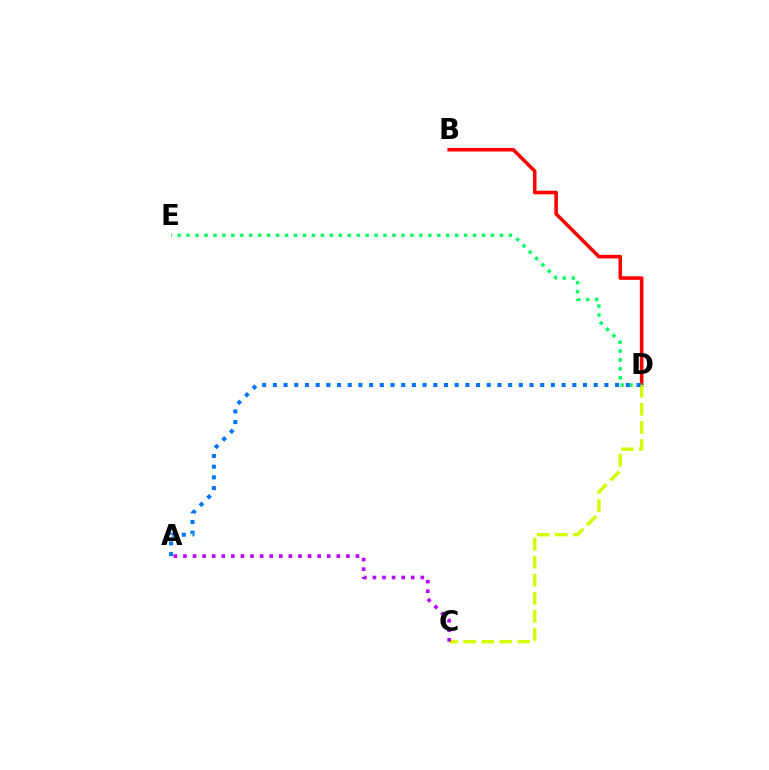{('B', 'D'): [{'color': '#ff0000', 'line_style': 'solid', 'thickness': 2.57}], ('D', 'E'): [{'color': '#00ff5c', 'line_style': 'dotted', 'thickness': 2.43}], ('C', 'D'): [{'color': '#d1ff00', 'line_style': 'dashed', 'thickness': 2.45}], ('A', 'D'): [{'color': '#0074ff', 'line_style': 'dotted', 'thickness': 2.91}], ('A', 'C'): [{'color': '#b900ff', 'line_style': 'dotted', 'thickness': 2.6}]}